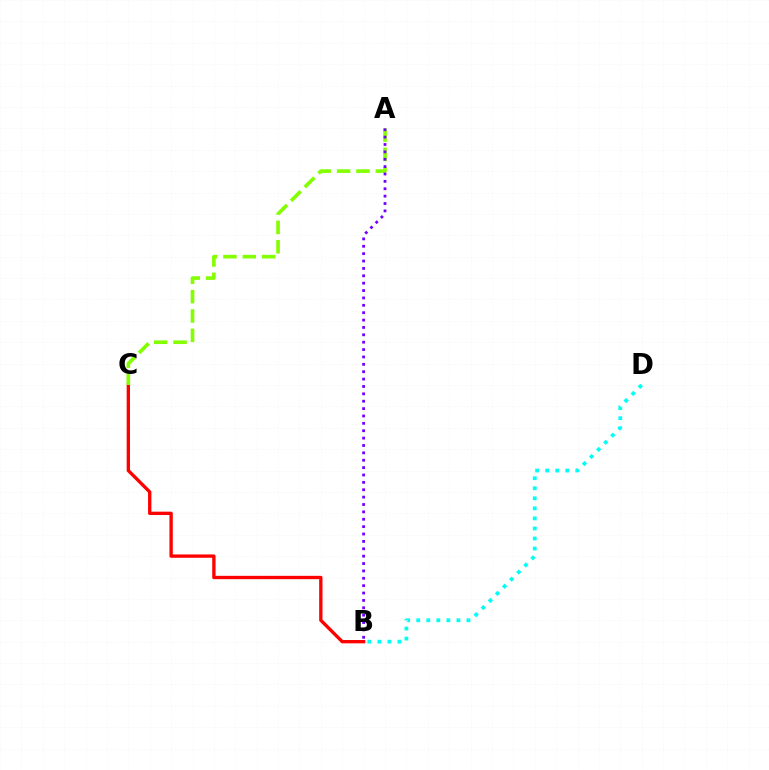{('B', 'C'): [{'color': '#ff0000', 'line_style': 'solid', 'thickness': 2.41}], ('A', 'C'): [{'color': '#84ff00', 'line_style': 'dashed', 'thickness': 2.63}], ('A', 'B'): [{'color': '#7200ff', 'line_style': 'dotted', 'thickness': 2.0}], ('B', 'D'): [{'color': '#00fff6', 'line_style': 'dotted', 'thickness': 2.73}]}